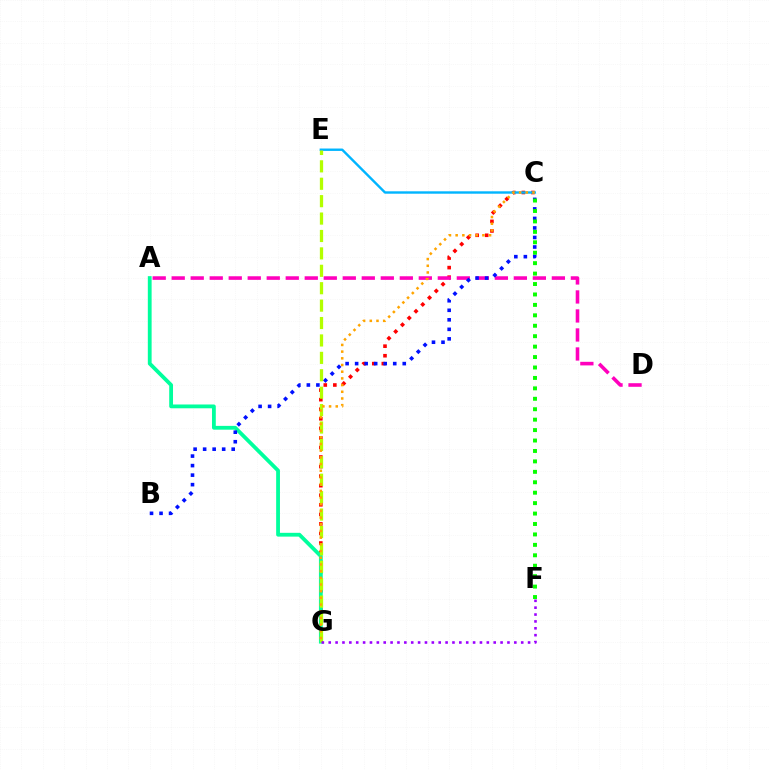{('C', 'G'): [{'color': '#ff0000', 'line_style': 'dotted', 'thickness': 2.6}, {'color': '#ffa500', 'line_style': 'dotted', 'thickness': 1.82}], ('A', 'G'): [{'color': '#00ff9d', 'line_style': 'solid', 'thickness': 2.74}], ('A', 'D'): [{'color': '#ff00bd', 'line_style': 'dashed', 'thickness': 2.58}], ('B', 'C'): [{'color': '#0010ff', 'line_style': 'dotted', 'thickness': 2.59}], ('C', 'E'): [{'color': '#00b5ff', 'line_style': 'solid', 'thickness': 1.73}], ('E', 'G'): [{'color': '#b3ff00', 'line_style': 'dashed', 'thickness': 2.37}], ('C', 'F'): [{'color': '#08ff00', 'line_style': 'dotted', 'thickness': 2.83}], ('F', 'G'): [{'color': '#9b00ff', 'line_style': 'dotted', 'thickness': 1.87}]}